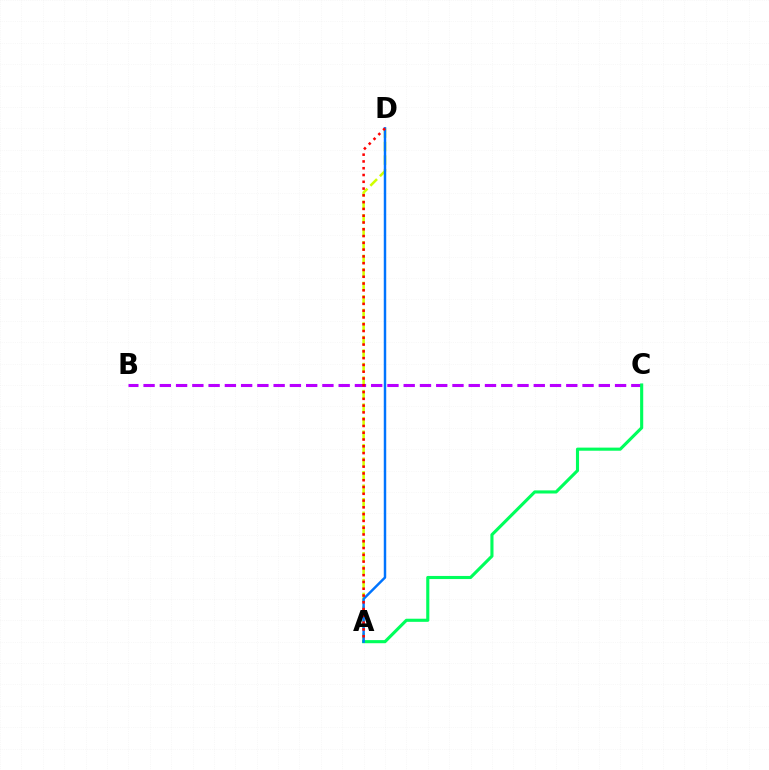{('A', 'D'): [{'color': '#d1ff00', 'line_style': 'dashed', 'thickness': 1.84}, {'color': '#0074ff', 'line_style': 'solid', 'thickness': 1.77}, {'color': '#ff0000', 'line_style': 'dotted', 'thickness': 1.84}], ('B', 'C'): [{'color': '#b900ff', 'line_style': 'dashed', 'thickness': 2.21}], ('A', 'C'): [{'color': '#00ff5c', 'line_style': 'solid', 'thickness': 2.24}]}